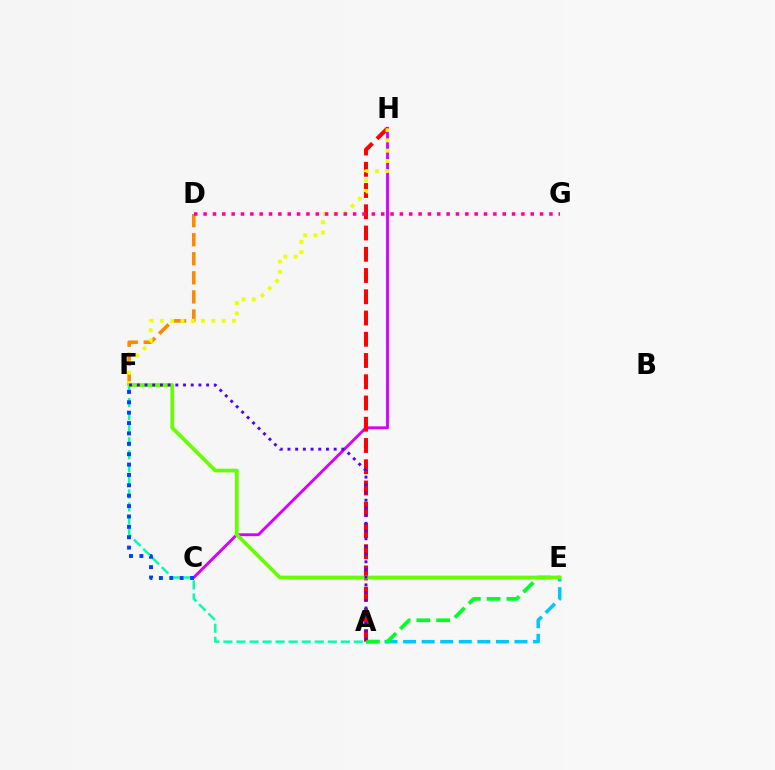{('C', 'H'): [{'color': '#d600ff', 'line_style': 'solid', 'thickness': 2.06}], ('A', 'F'): [{'color': '#00ffaf', 'line_style': 'dashed', 'thickness': 1.77}, {'color': '#4f00ff', 'line_style': 'dotted', 'thickness': 2.09}], ('A', 'H'): [{'color': '#ff0000', 'line_style': 'dashed', 'thickness': 2.89}], ('A', 'E'): [{'color': '#00c7ff', 'line_style': 'dashed', 'thickness': 2.52}, {'color': '#00ff27', 'line_style': 'dashed', 'thickness': 2.69}], ('D', 'F'): [{'color': '#ff8800', 'line_style': 'dashed', 'thickness': 2.59}], ('C', 'F'): [{'color': '#003fff', 'line_style': 'dotted', 'thickness': 2.82}], ('F', 'H'): [{'color': '#eeff00', 'line_style': 'dotted', 'thickness': 2.8}], ('E', 'F'): [{'color': '#66ff00', 'line_style': 'solid', 'thickness': 2.67}], ('D', 'G'): [{'color': '#ff00a0', 'line_style': 'dotted', 'thickness': 2.54}]}